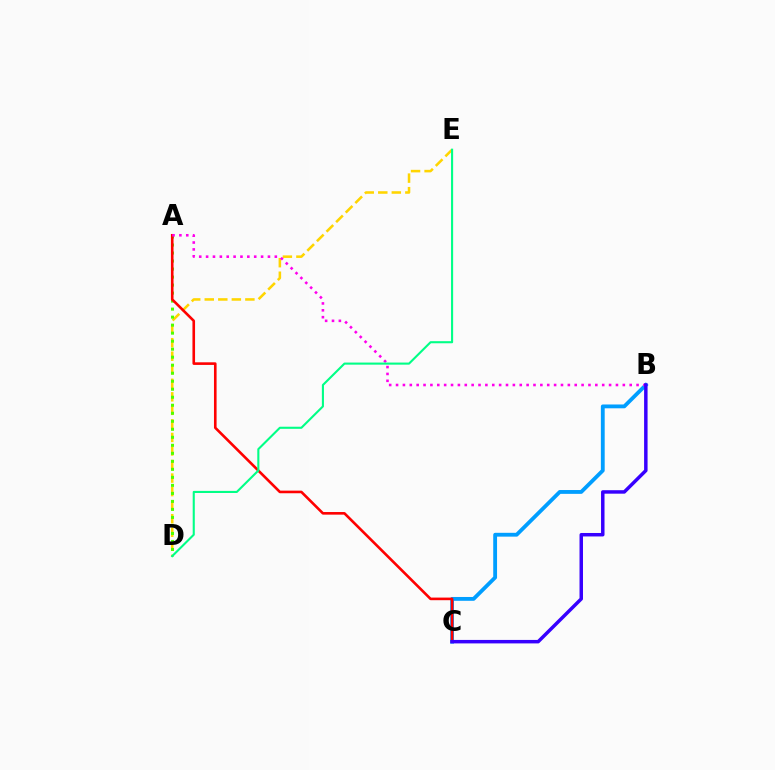{('B', 'C'): [{'color': '#009eff', 'line_style': 'solid', 'thickness': 2.76}, {'color': '#3700ff', 'line_style': 'solid', 'thickness': 2.5}], ('D', 'E'): [{'color': '#ffd500', 'line_style': 'dashed', 'thickness': 1.84}, {'color': '#00ff86', 'line_style': 'solid', 'thickness': 1.51}], ('A', 'D'): [{'color': '#4fff00', 'line_style': 'dotted', 'thickness': 2.18}], ('A', 'C'): [{'color': '#ff0000', 'line_style': 'solid', 'thickness': 1.88}], ('A', 'B'): [{'color': '#ff00ed', 'line_style': 'dotted', 'thickness': 1.87}]}